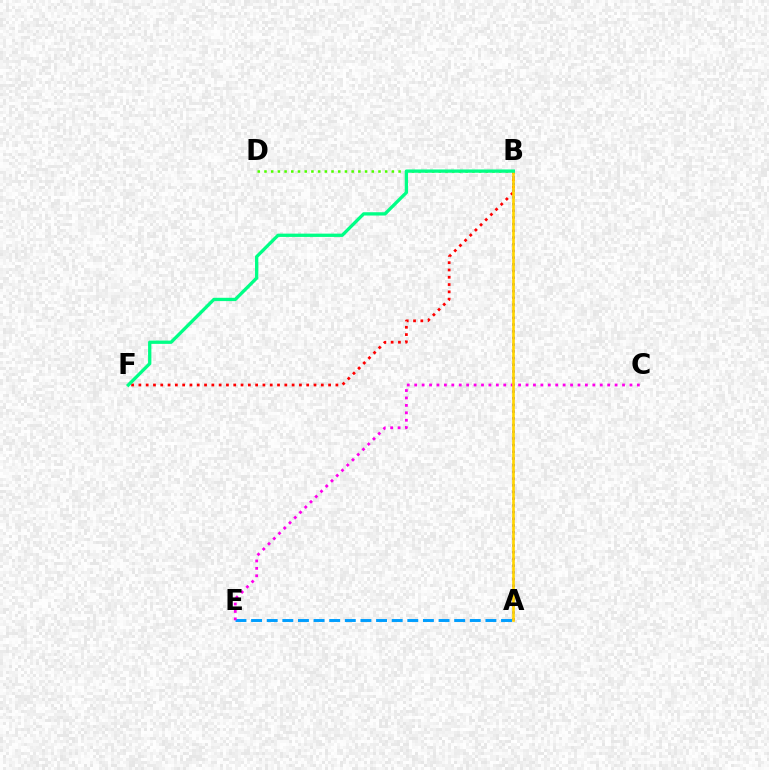{('A', 'E'): [{'color': '#009eff', 'line_style': 'dashed', 'thickness': 2.12}], ('B', 'D'): [{'color': '#4fff00', 'line_style': 'dotted', 'thickness': 1.82}], ('B', 'F'): [{'color': '#ff0000', 'line_style': 'dotted', 'thickness': 1.98}, {'color': '#00ff86', 'line_style': 'solid', 'thickness': 2.38}], ('A', 'B'): [{'color': '#3700ff', 'line_style': 'dotted', 'thickness': 1.82}, {'color': '#ffd500', 'line_style': 'solid', 'thickness': 1.91}], ('C', 'E'): [{'color': '#ff00ed', 'line_style': 'dotted', 'thickness': 2.02}]}